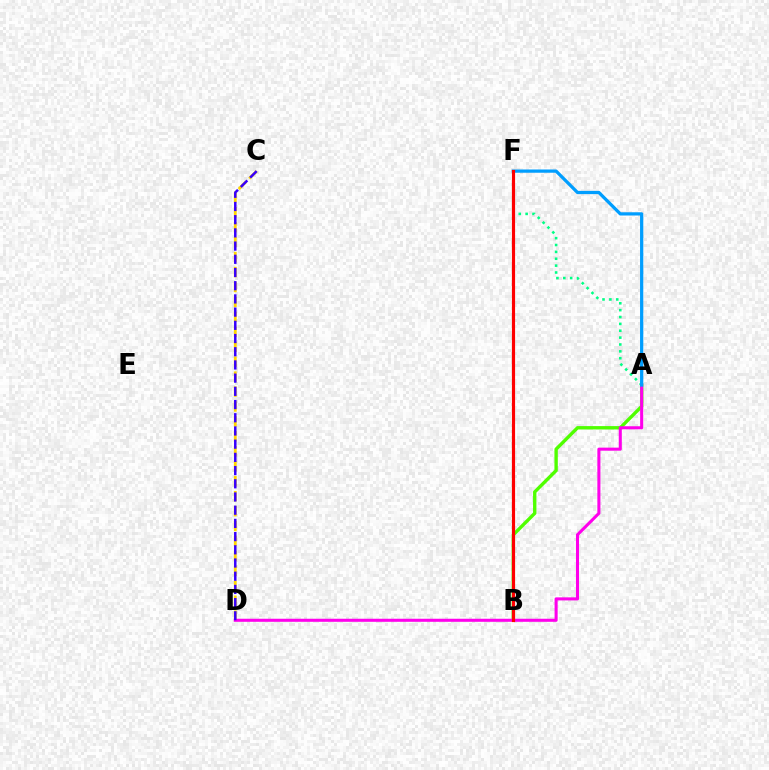{('A', 'B'): [{'color': '#4fff00', 'line_style': 'solid', 'thickness': 2.43}], ('A', 'F'): [{'color': '#00ff86', 'line_style': 'dotted', 'thickness': 1.87}, {'color': '#009eff', 'line_style': 'solid', 'thickness': 2.34}], ('C', 'D'): [{'color': '#ffd500', 'line_style': 'dashed', 'thickness': 2.03}, {'color': '#3700ff', 'line_style': 'dashed', 'thickness': 1.79}], ('A', 'D'): [{'color': '#ff00ed', 'line_style': 'solid', 'thickness': 2.2}], ('B', 'F'): [{'color': '#ff0000', 'line_style': 'solid', 'thickness': 2.28}]}